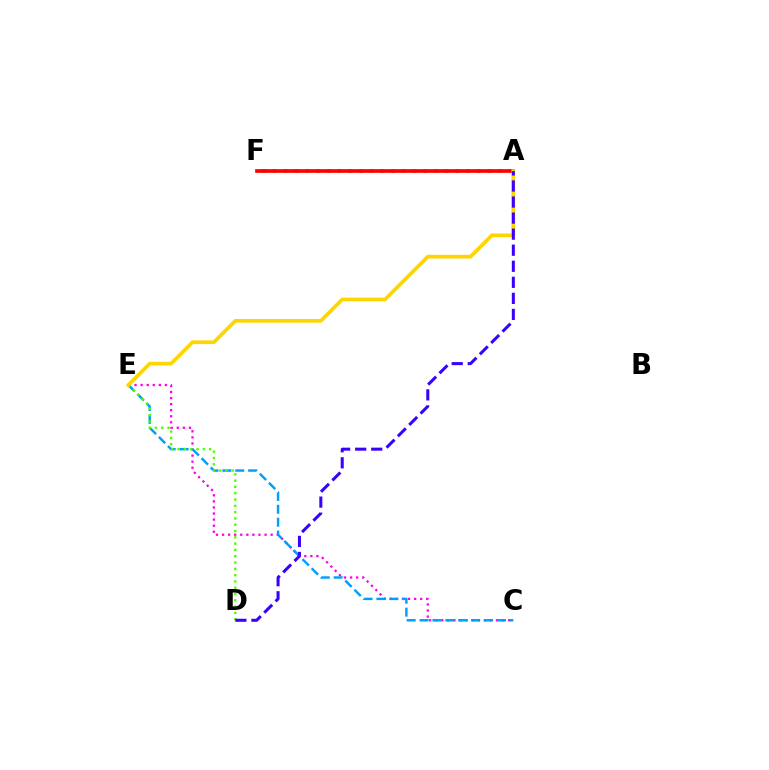{('A', 'F'): [{'color': '#00ff86', 'line_style': 'dotted', 'thickness': 2.92}, {'color': '#ff0000', 'line_style': 'solid', 'thickness': 2.66}], ('C', 'E'): [{'color': '#ff00ed', 'line_style': 'dotted', 'thickness': 1.65}, {'color': '#009eff', 'line_style': 'dashed', 'thickness': 1.75}], ('D', 'E'): [{'color': '#4fff00', 'line_style': 'dotted', 'thickness': 1.71}], ('A', 'E'): [{'color': '#ffd500', 'line_style': 'solid', 'thickness': 2.65}], ('A', 'D'): [{'color': '#3700ff', 'line_style': 'dashed', 'thickness': 2.18}]}